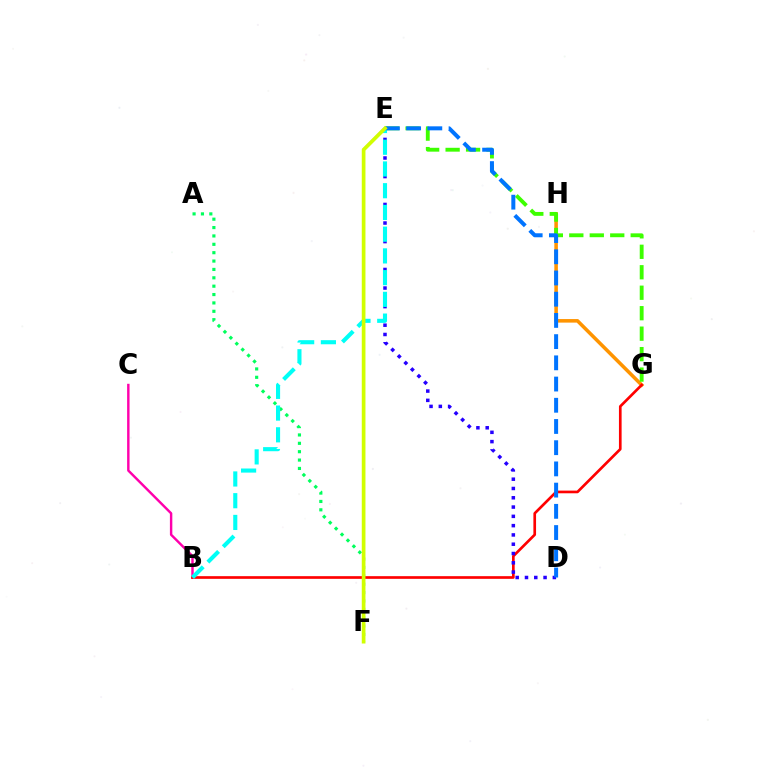{('E', 'F'): [{'color': '#b900ff', 'line_style': 'solid', 'thickness': 1.89}, {'color': '#d1ff00', 'line_style': 'solid', 'thickness': 2.66}], ('A', 'F'): [{'color': '#00ff5c', 'line_style': 'dotted', 'thickness': 2.27}], ('G', 'H'): [{'color': '#ff9400', 'line_style': 'solid', 'thickness': 2.56}], ('B', 'C'): [{'color': '#ff00ac', 'line_style': 'solid', 'thickness': 1.75}], ('B', 'G'): [{'color': '#ff0000', 'line_style': 'solid', 'thickness': 1.93}], ('D', 'E'): [{'color': '#2500ff', 'line_style': 'dotted', 'thickness': 2.52}, {'color': '#0074ff', 'line_style': 'dashed', 'thickness': 2.88}], ('E', 'G'): [{'color': '#3dff00', 'line_style': 'dashed', 'thickness': 2.78}], ('B', 'E'): [{'color': '#00fff6', 'line_style': 'dashed', 'thickness': 2.95}]}